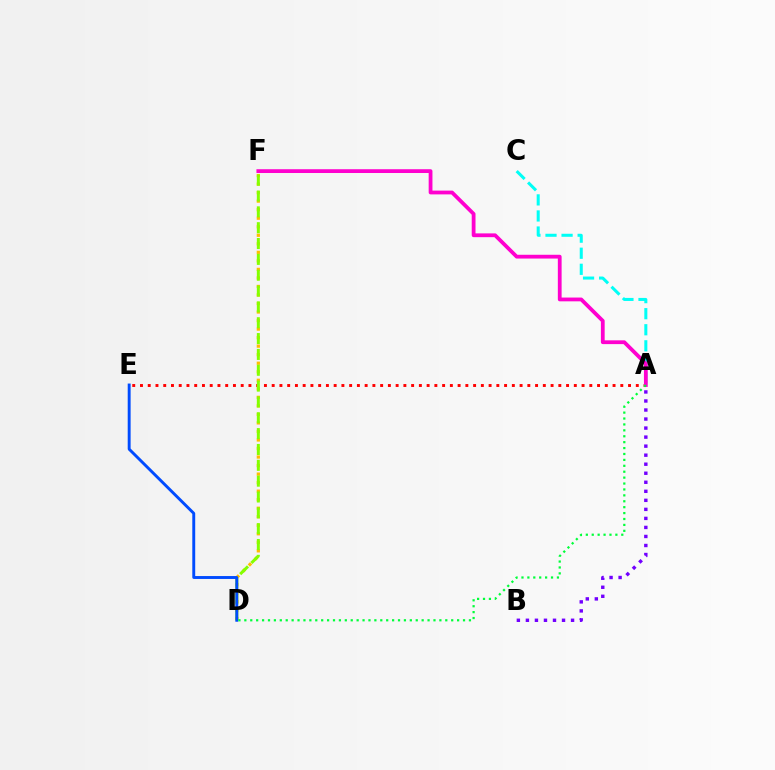{('A', 'C'): [{'color': '#00fff6', 'line_style': 'dashed', 'thickness': 2.18}], ('D', 'F'): [{'color': '#ffbd00', 'line_style': 'dotted', 'thickness': 2.32}, {'color': '#84ff00', 'line_style': 'dashed', 'thickness': 2.15}], ('A', 'E'): [{'color': '#ff0000', 'line_style': 'dotted', 'thickness': 2.1}], ('A', 'F'): [{'color': '#ff00cf', 'line_style': 'solid', 'thickness': 2.72}], ('D', 'E'): [{'color': '#004bff', 'line_style': 'solid', 'thickness': 2.09}], ('A', 'D'): [{'color': '#00ff39', 'line_style': 'dotted', 'thickness': 1.61}], ('A', 'B'): [{'color': '#7200ff', 'line_style': 'dotted', 'thickness': 2.45}]}